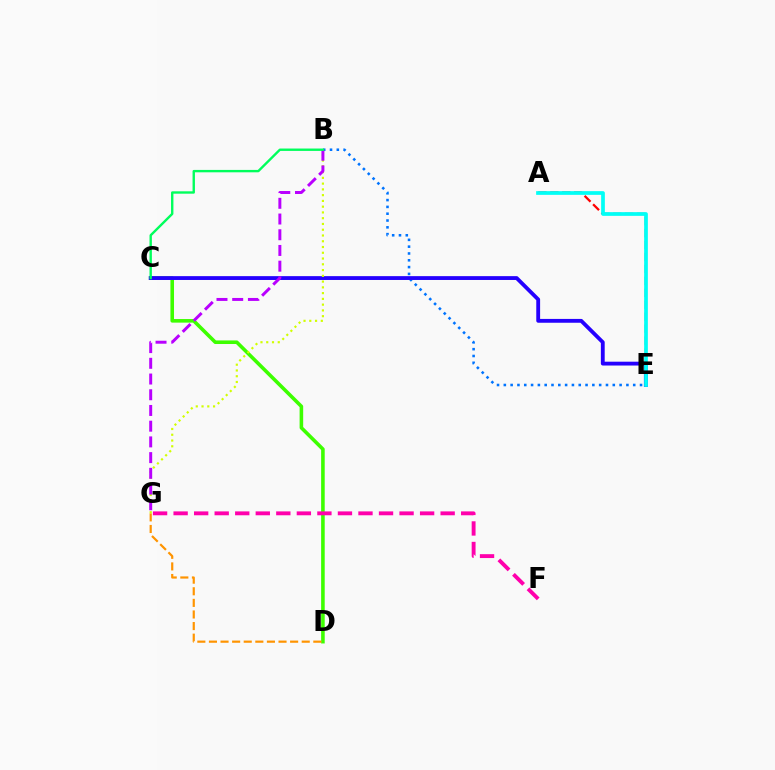{('B', 'E'): [{'color': '#0074ff', 'line_style': 'dotted', 'thickness': 1.85}], ('C', 'D'): [{'color': '#3dff00', 'line_style': 'solid', 'thickness': 2.58}], ('D', 'G'): [{'color': '#ff9400', 'line_style': 'dashed', 'thickness': 1.58}], ('A', 'E'): [{'color': '#ff0000', 'line_style': 'dashed', 'thickness': 1.62}, {'color': '#00fff6', 'line_style': 'solid', 'thickness': 2.66}], ('C', 'E'): [{'color': '#2500ff', 'line_style': 'solid', 'thickness': 2.76}], ('B', 'G'): [{'color': '#d1ff00', 'line_style': 'dotted', 'thickness': 1.57}, {'color': '#b900ff', 'line_style': 'dashed', 'thickness': 2.14}], ('B', 'C'): [{'color': '#00ff5c', 'line_style': 'solid', 'thickness': 1.72}], ('F', 'G'): [{'color': '#ff00ac', 'line_style': 'dashed', 'thickness': 2.79}]}